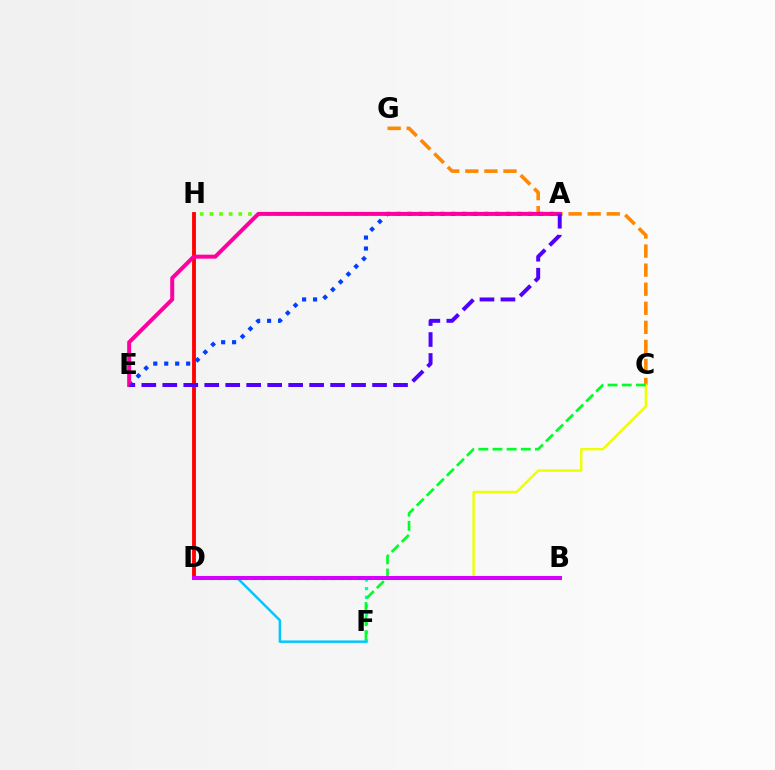{('A', 'H'): [{'color': '#66ff00', 'line_style': 'dotted', 'thickness': 2.62}], ('C', 'G'): [{'color': '#ff8800', 'line_style': 'dashed', 'thickness': 2.59}], ('A', 'E'): [{'color': '#003fff', 'line_style': 'dotted', 'thickness': 2.98}, {'color': '#ff00a0', 'line_style': 'solid', 'thickness': 2.88}, {'color': '#4f00ff', 'line_style': 'dashed', 'thickness': 2.85}], ('D', 'H'): [{'color': '#ff0000', 'line_style': 'solid', 'thickness': 2.77}], ('D', 'F'): [{'color': '#00ffaf', 'line_style': 'dotted', 'thickness': 2.36}, {'color': '#00c7ff', 'line_style': 'solid', 'thickness': 1.77}], ('C', 'D'): [{'color': '#eeff00', 'line_style': 'solid', 'thickness': 1.72}], ('C', 'F'): [{'color': '#00ff27', 'line_style': 'dashed', 'thickness': 1.92}], ('B', 'D'): [{'color': '#d600ff', 'line_style': 'solid', 'thickness': 2.9}]}